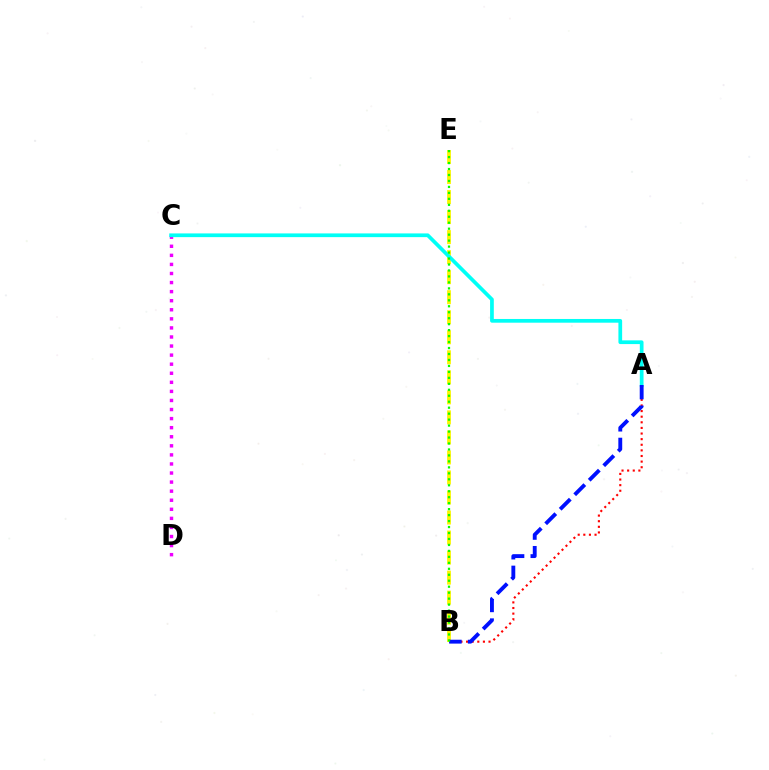{('A', 'B'): [{'color': '#ff0000', 'line_style': 'dotted', 'thickness': 1.53}, {'color': '#0010ff', 'line_style': 'dashed', 'thickness': 2.79}], ('B', 'E'): [{'color': '#fcf500', 'line_style': 'dashed', 'thickness': 2.72}, {'color': '#08ff00', 'line_style': 'dotted', 'thickness': 1.62}], ('C', 'D'): [{'color': '#ee00ff', 'line_style': 'dotted', 'thickness': 2.46}], ('A', 'C'): [{'color': '#00fff6', 'line_style': 'solid', 'thickness': 2.68}]}